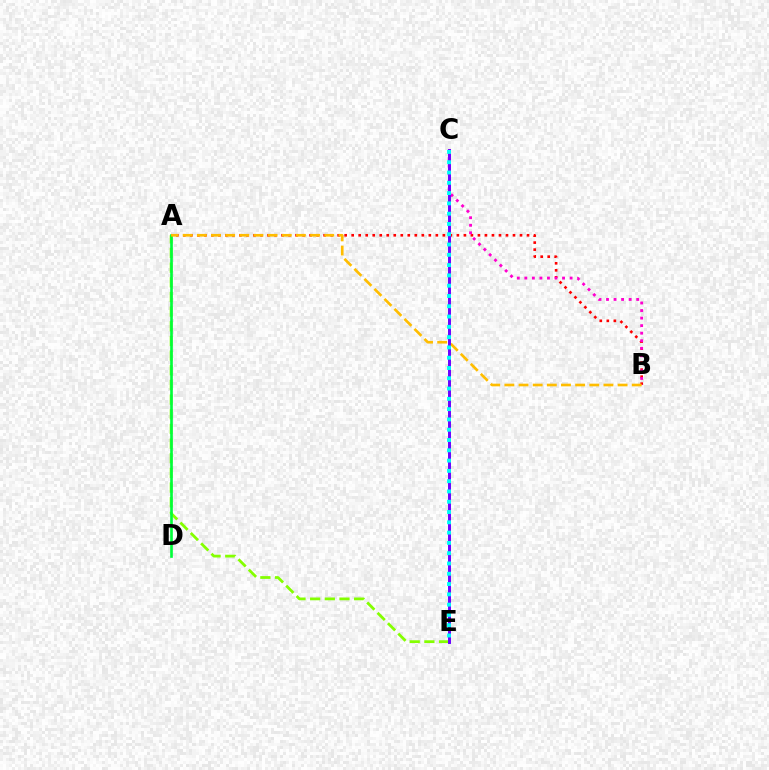{('A', 'E'): [{'color': '#84ff00', 'line_style': 'dashed', 'thickness': 1.99}], ('A', 'D'): [{'color': '#00ff39', 'line_style': 'solid', 'thickness': 1.9}], ('A', 'B'): [{'color': '#ff0000', 'line_style': 'dotted', 'thickness': 1.91}, {'color': '#ffbd00', 'line_style': 'dashed', 'thickness': 1.92}], ('C', 'E'): [{'color': '#004bff', 'line_style': 'solid', 'thickness': 1.88}, {'color': '#7200ff', 'line_style': 'solid', 'thickness': 2.06}, {'color': '#00fff6', 'line_style': 'dotted', 'thickness': 2.8}], ('B', 'C'): [{'color': '#ff00cf', 'line_style': 'dotted', 'thickness': 2.05}]}